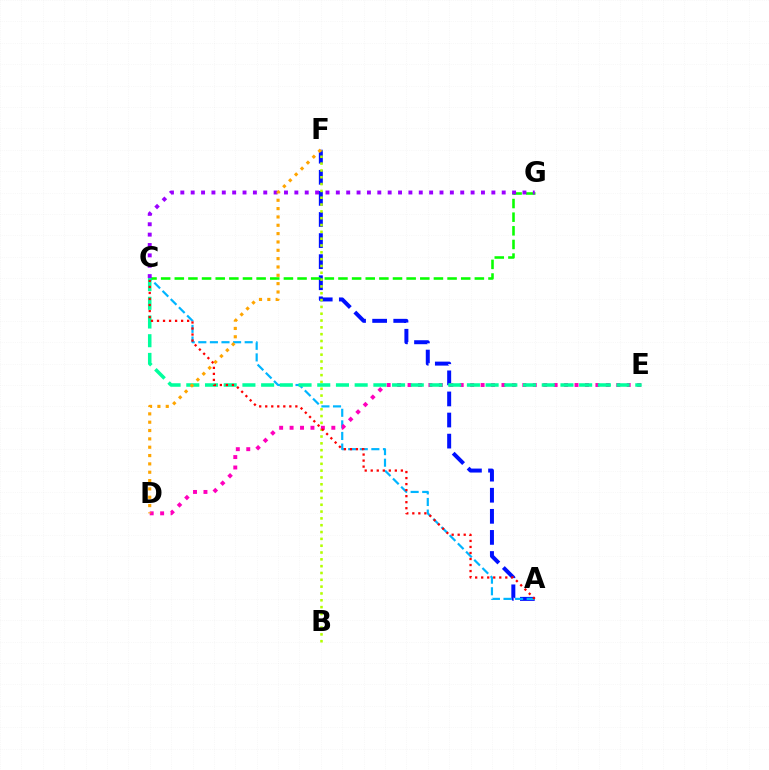{('A', 'F'): [{'color': '#0010ff', 'line_style': 'dashed', 'thickness': 2.87}], ('B', 'F'): [{'color': '#b3ff00', 'line_style': 'dotted', 'thickness': 1.85}], ('A', 'C'): [{'color': '#00b5ff', 'line_style': 'dashed', 'thickness': 1.57}, {'color': '#ff0000', 'line_style': 'dotted', 'thickness': 1.64}], ('D', 'E'): [{'color': '#ff00bd', 'line_style': 'dotted', 'thickness': 2.84}], ('C', 'G'): [{'color': '#08ff00', 'line_style': 'dashed', 'thickness': 1.85}, {'color': '#9b00ff', 'line_style': 'dotted', 'thickness': 2.82}], ('C', 'E'): [{'color': '#00ff9d', 'line_style': 'dashed', 'thickness': 2.54}], ('D', 'F'): [{'color': '#ffa500', 'line_style': 'dotted', 'thickness': 2.27}]}